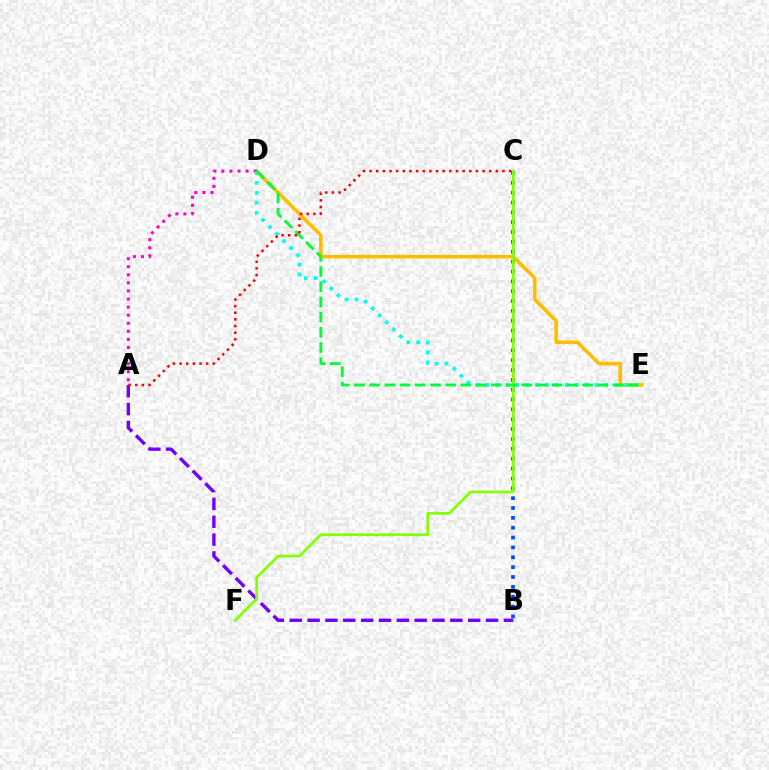{('D', 'E'): [{'color': '#ffbd00', 'line_style': 'solid', 'thickness': 2.58}, {'color': '#00fff6', 'line_style': 'dotted', 'thickness': 2.7}, {'color': '#00ff39', 'line_style': 'dashed', 'thickness': 2.07}], ('A', 'B'): [{'color': '#7200ff', 'line_style': 'dashed', 'thickness': 2.42}], ('A', 'D'): [{'color': '#ff00cf', 'line_style': 'dotted', 'thickness': 2.19}], ('B', 'C'): [{'color': '#004bff', 'line_style': 'dotted', 'thickness': 2.68}], ('C', 'F'): [{'color': '#84ff00', 'line_style': 'solid', 'thickness': 1.96}], ('A', 'C'): [{'color': '#ff0000', 'line_style': 'dotted', 'thickness': 1.81}]}